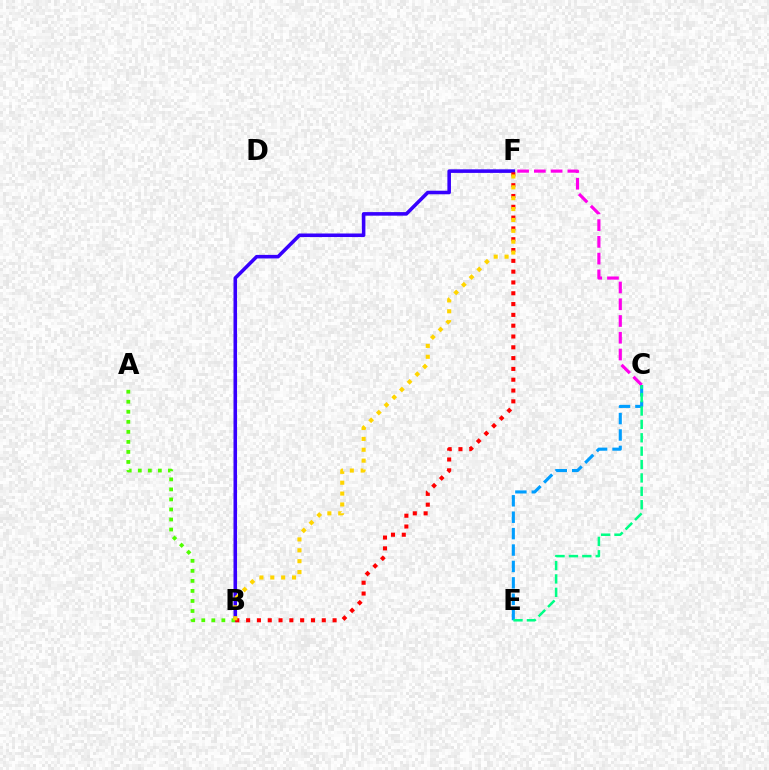{('B', 'F'): [{'color': '#3700ff', 'line_style': 'solid', 'thickness': 2.57}, {'color': '#ff0000', 'line_style': 'dotted', 'thickness': 2.94}, {'color': '#ffd500', 'line_style': 'dotted', 'thickness': 2.95}], ('C', 'E'): [{'color': '#009eff', 'line_style': 'dashed', 'thickness': 2.23}, {'color': '#00ff86', 'line_style': 'dashed', 'thickness': 1.82}], ('A', 'B'): [{'color': '#4fff00', 'line_style': 'dotted', 'thickness': 2.73}], ('C', 'F'): [{'color': '#ff00ed', 'line_style': 'dashed', 'thickness': 2.28}]}